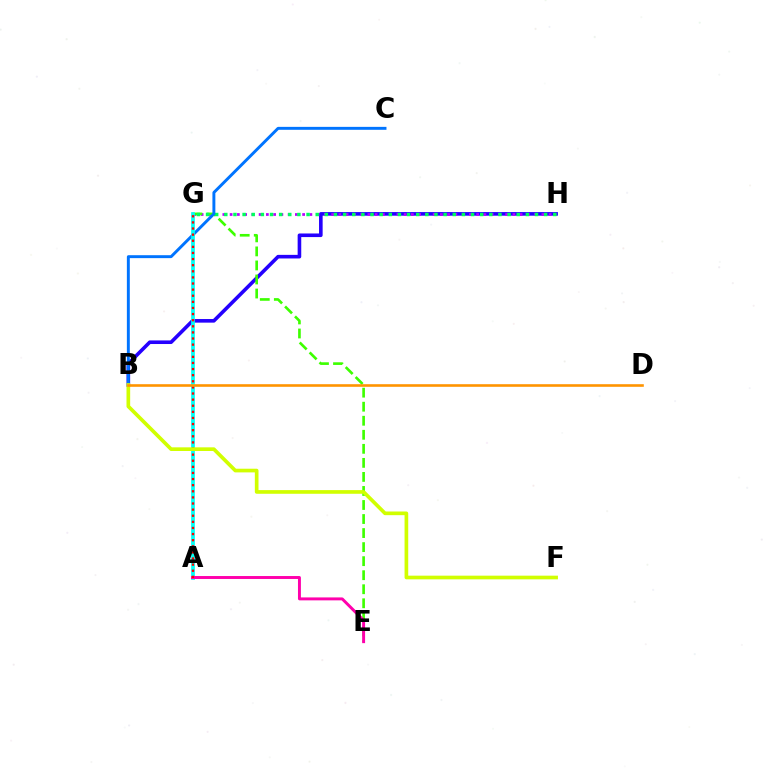{('B', 'H'): [{'color': '#2500ff', 'line_style': 'solid', 'thickness': 2.6}], ('G', 'H'): [{'color': '#b900ff', 'line_style': 'dotted', 'thickness': 1.97}, {'color': '#00ff5c', 'line_style': 'dotted', 'thickness': 2.48}], ('E', 'G'): [{'color': '#3dff00', 'line_style': 'dashed', 'thickness': 1.91}], ('B', 'C'): [{'color': '#0074ff', 'line_style': 'solid', 'thickness': 2.11}], ('A', 'G'): [{'color': '#00fff6', 'line_style': 'solid', 'thickness': 2.68}, {'color': '#ff0000', 'line_style': 'dotted', 'thickness': 1.66}], ('A', 'E'): [{'color': '#ff00ac', 'line_style': 'solid', 'thickness': 2.12}], ('B', 'F'): [{'color': '#d1ff00', 'line_style': 'solid', 'thickness': 2.64}], ('B', 'D'): [{'color': '#ff9400', 'line_style': 'solid', 'thickness': 1.88}]}